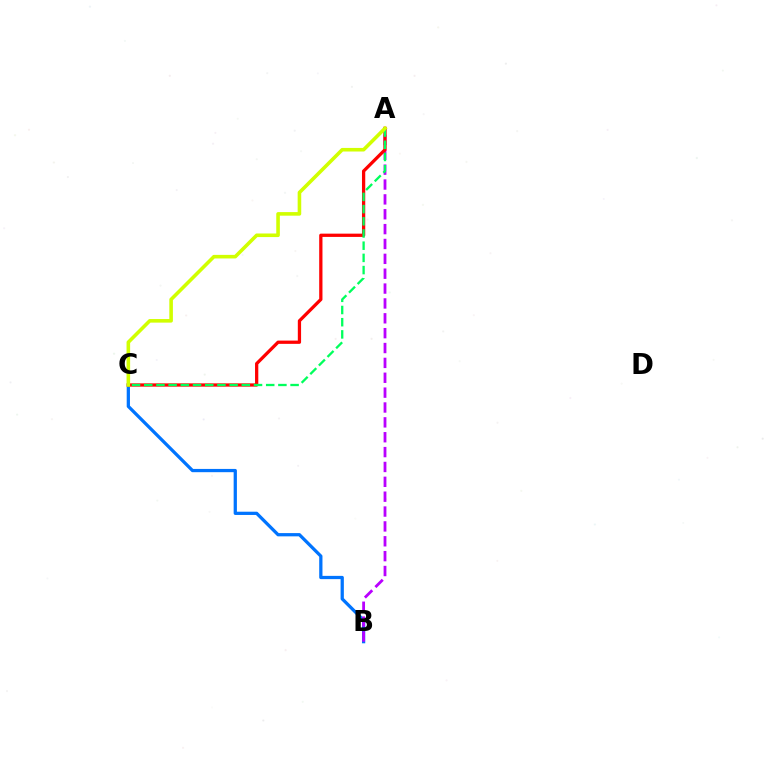{('B', 'C'): [{'color': '#0074ff', 'line_style': 'solid', 'thickness': 2.34}], ('A', 'B'): [{'color': '#b900ff', 'line_style': 'dashed', 'thickness': 2.02}], ('A', 'C'): [{'color': '#ff0000', 'line_style': 'solid', 'thickness': 2.35}, {'color': '#00ff5c', 'line_style': 'dashed', 'thickness': 1.66}, {'color': '#d1ff00', 'line_style': 'solid', 'thickness': 2.58}]}